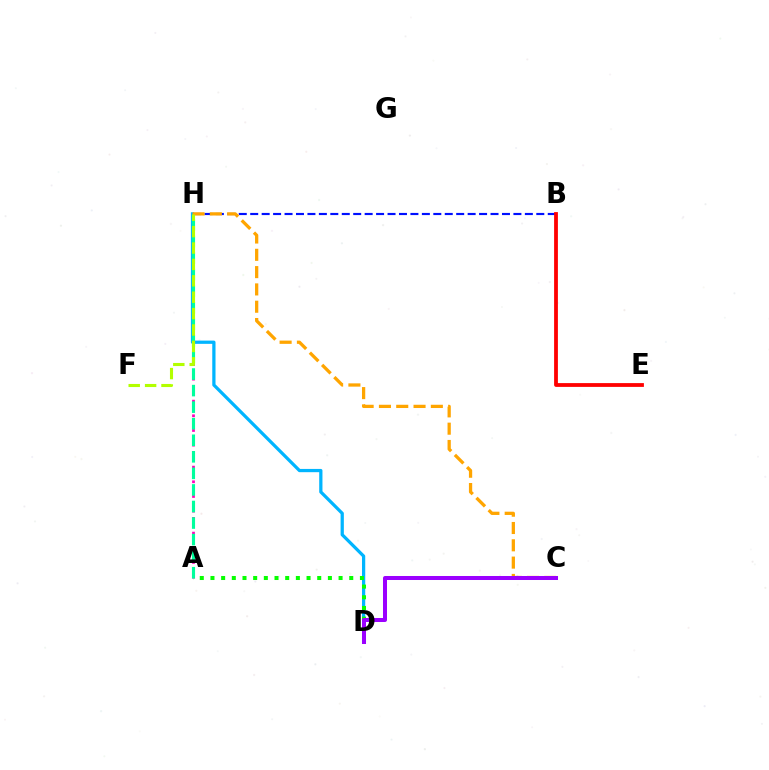{('D', 'H'): [{'color': '#00b5ff', 'line_style': 'solid', 'thickness': 2.34}], ('A', 'D'): [{'color': '#08ff00', 'line_style': 'dotted', 'thickness': 2.9}], ('A', 'H'): [{'color': '#ff00bd', 'line_style': 'dotted', 'thickness': 1.99}, {'color': '#00ff9d', 'line_style': 'dashed', 'thickness': 2.25}], ('B', 'H'): [{'color': '#0010ff', 'line_style': 'dashed', 'thickness': 1.55}], ('C', 'H'): [{'color': '#ffa500', 'line_style': 'dashed', 'thickness': 2.35}], ('F', 'H'): [{'color': '#b3ff00', 'line_style': 'dashed', 'thickness': 2.23}], ('B', 'E'): [{'color': '#ff0000', 'line_style': 'solid', 'thickness': 2.73}], ('C', 'D'): [{'color': '#9b00ff', 'line_style': 'solid', 'thickness': 2.89}]}